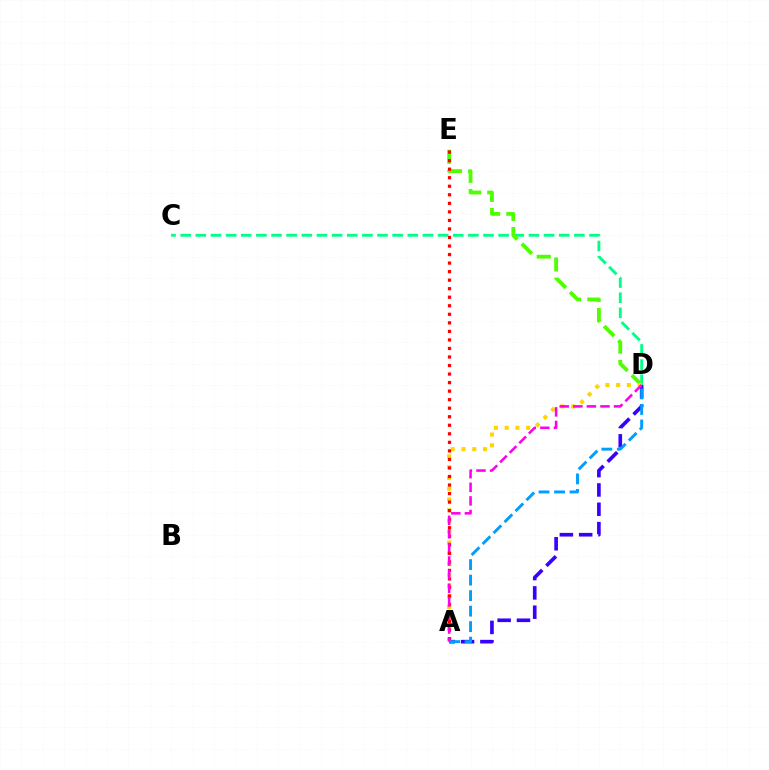{('C', 'D'): [{'color': '#00ff86', 'line_style': 'dashed', 'thickness': 2.06}], ('D', 'E'): [{'color': '#4fff00', 'line_style': 'dashed', 'thickness': 2.75}], ('A', 'D'): [{'color': '#3700ff', 'line_style': 'dashed', 'thickness': 2.62}, {'color': '#ffd500', 'line_style': 'dotted', 'thickness': 2.92}, {'color': '#009eff', 'line_style': 'dashed', 'thickness': 2.11}, {'color': '#ff00ed', 'line_style': 'dashed', 'thickness': 1.85}], ('A', 'E'): [{'color': '#ff0000', 'line_style': 'dotted', 'thickness': 2.32}]}